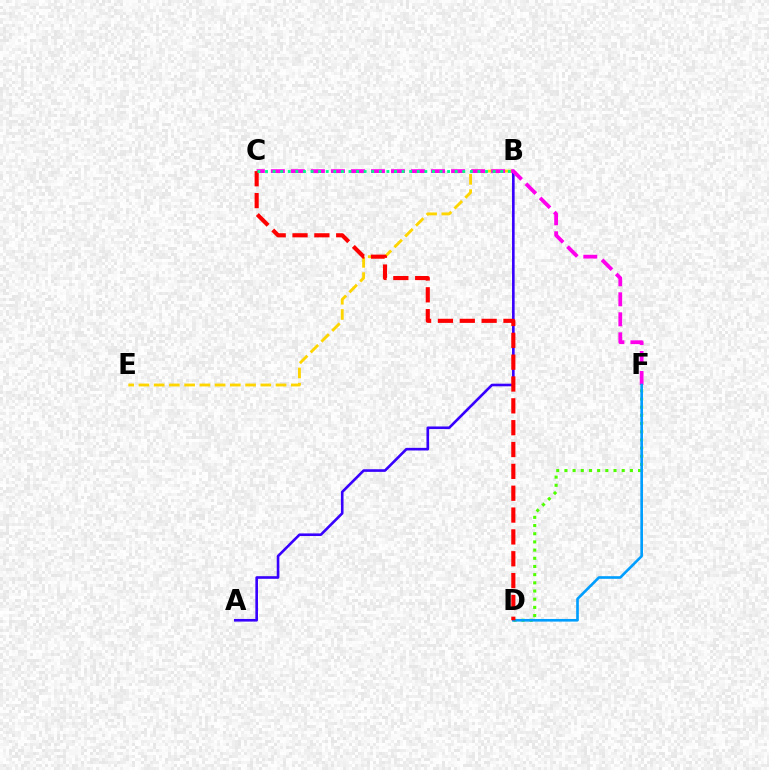{('B', 'E'): [{'color': '#ffd500', 'line_style': 'dashed', 'thickness': 2.07}], ('A', 'B'): [{'color': '#3700ff', 'line_style': 'solid', 'thickness': 1.88}], ('C', 'F'): [{'color': '#ff00ed', 'line_style': 'dashed', 'thickness': 2.72}], ('D', 'F'): [{'color': '#4fff00', 'line_style': 'dotted', 'thickness': 2.22}, {'color': '#009eff', 'line_style': 'solid', 'thickness': 1.9}], ('C', 'D'): [{'color': '#ff0000', 'line_style': 'dashed', 'thickness': 2.97}], ('B', 'C'): [{'color': '#00ff86', 'line_style': 'dotted', 'thickness': 2.06}]}